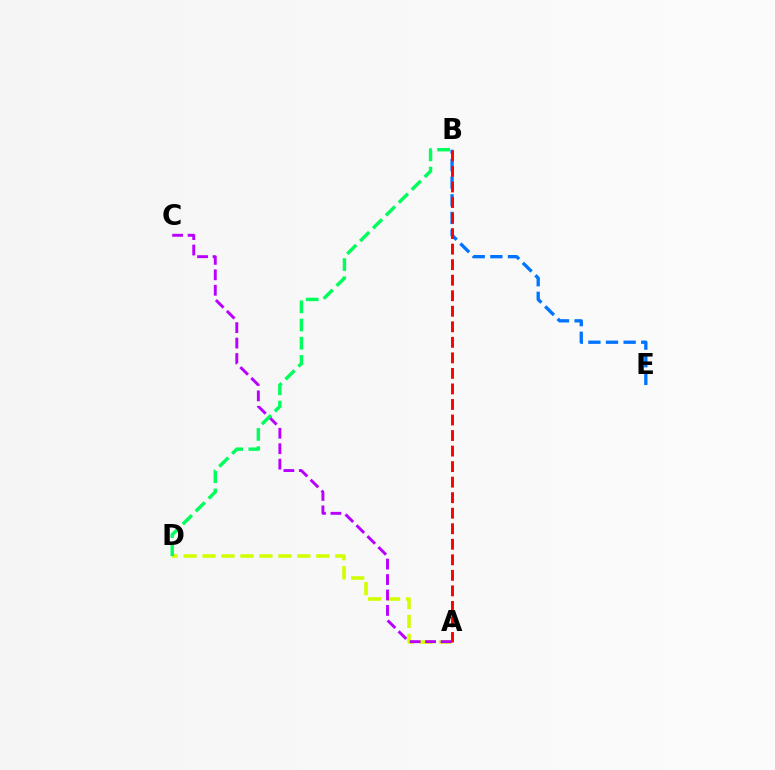{('A', 'D'): [{'color': '#d1ff00', 'line_style': 'dashed', 'thickness': 2.58}], ('A', 'C'): [{'color': '#b900ff', 'line_style': 'dashed', 'thickness': 2.1}], ('B', 'E'): [{'color': '#0074ff', 'line_style': 'dashed', 'thickness': 2.39}], ('B', 'D'): [{'color': '#00ff5c', 'line_style': 'dashed', 'thickness': 2.47}], ('A', 'B'): [{'color': '#ff0000', 'line_style': 'dashed', 'thickness': 2.11}]}